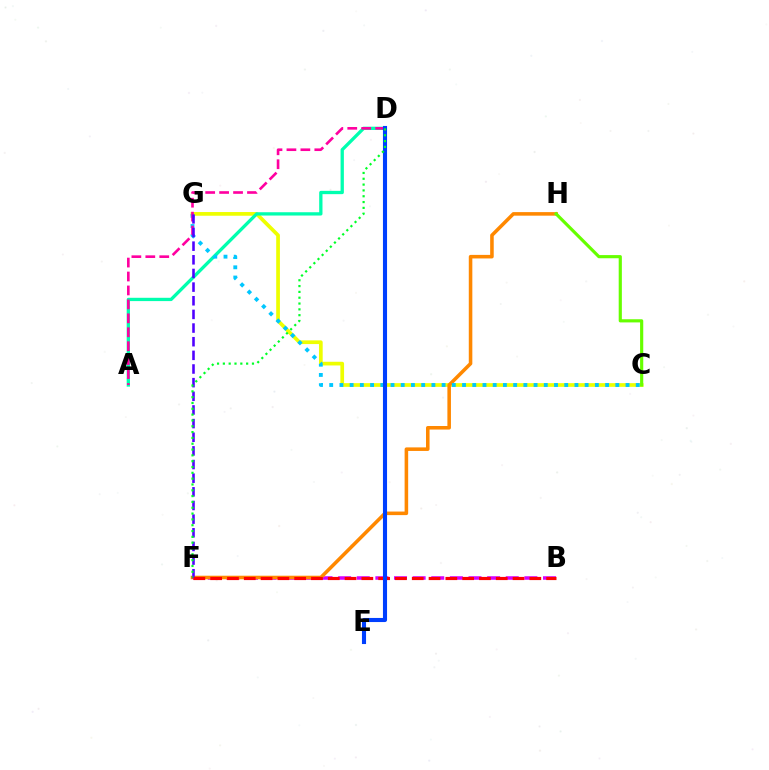{('B', 'F'): [{'color': '#d600ff', 'line_style': 'dashed', 'thickness': 2.53}, {'color': '#ff0000', 'line_style': 'dashed', 'thickness': 2.28}], ('C', 'G'): [{'color': '#eeff00', 'line_style': 'solid', 'thickness': 2.67}, {'color': '#00c7ff', 'line_style': 'dotted', 'thickness': 2.78}], ('A', 'D'): [{'color': '#00ffaf', 'line_style': 'solid', 'thickness': 2.38}, {'color': '#ff00a0', 'line_style': 'dashed', 'thickness': 1.89}], ('F', 'H'): [{'color': '#ff8800', 'line_style': 'solid', 'thickness': 2.56}], ('F', 'G'): [{'color': '#4f00ff', 'line_style': 'dashed', 'thickness': 1.85}], ('D', 'E'): [{'color': '#003fff', 'line_style': 'solid', 'thickness': 2.95}], ('D', 'F'): [{'color': '#00ff27', 'line_style': 'dotted', 'thickness': 1.58}], ('C', 'H'): [{'color': '#66ff00', 'line_style': 'solid', 'thickness': 2.28}]}